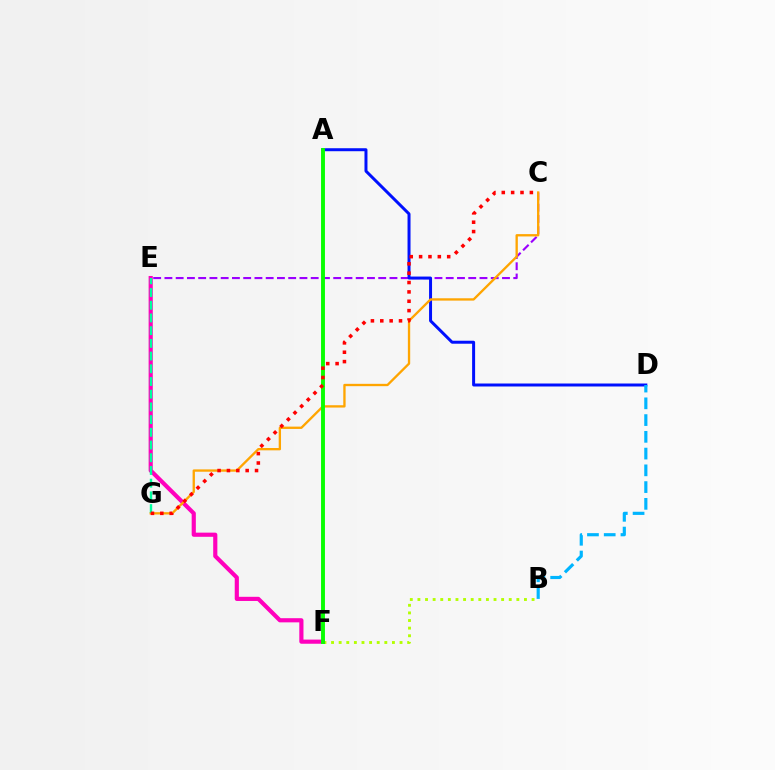{('C', 'E'): [{'color': '#9b00ff', 'line_style': 'dashed', 'thickness': 1.53}], ('B', 'F'): [{'color': '#b3ff00', 'line_style': 'dotted', 'thickness': 2.07}], ('E', 'F'): [{'color': '#ff00bd', 'line_style': 'solid', 'thickness': 2.99}], ('A', 'D'): [{'color': '#0010ff', 'line_style': 'solid', 'thickness': 2.15}], ('B', 'D'): [{'color': '#00b5ff', 'line_style': 'dashed', 'thickness': 2.28}], ('C', 'G'): [{'color': '#ffa500', 'line_style': 'solid', 'thickness': 1.68}, {'color': '#ff0000', 'line_style': 'dotted', 'thickness': 2.54}], ('E', 'G'): [{'color': '#00ff9d', 'line_style': 'dashed', 'thickness': 1.73}], ('A', 'F'): [{'color': '#08ff00', 'line_style': 'solid', 'thickness': 2.81}]}